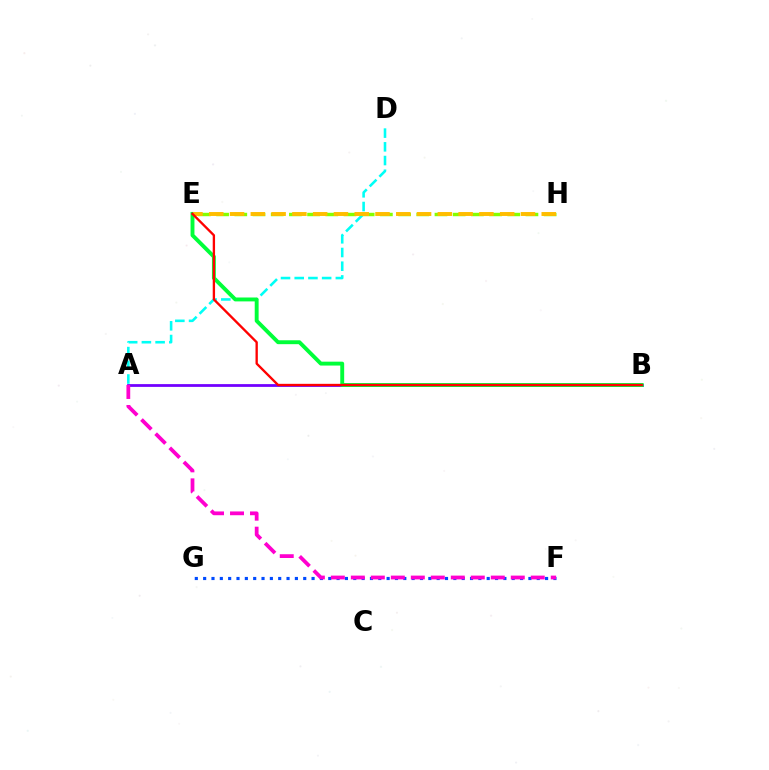{('A', 'D'): [{'color': '#00fff6', 'line_style': 'dashed', 'thickness': 1.86}], ('A', 'B'): [{'color': '#7200ff', 'line_style': 'solid', 'thickness': 1.99}], ('E', 'H'): [{'color': '#84ff00', 'line_style': 'dashed', 'thickness': 2.47}, {'color': '#ffbd00', 'line_style': 'dashed', 'thickness': 2.82}], ('F', 'G'): [{'color': '#004bff', 'line_style': 'dotted', 'thickness': 2.27}], ('B', 'E'): [{'color': '#00ff39', 'line_style': 'solid', 'thickness': 2.81}, {'color': '#ff0000', 'line_style': 'solid', 'thickness': 1.68}], ('A', 'F'): [{'color': '#ff00cf', 'line_style': 'dashed', 'thickness': 2.72}]}